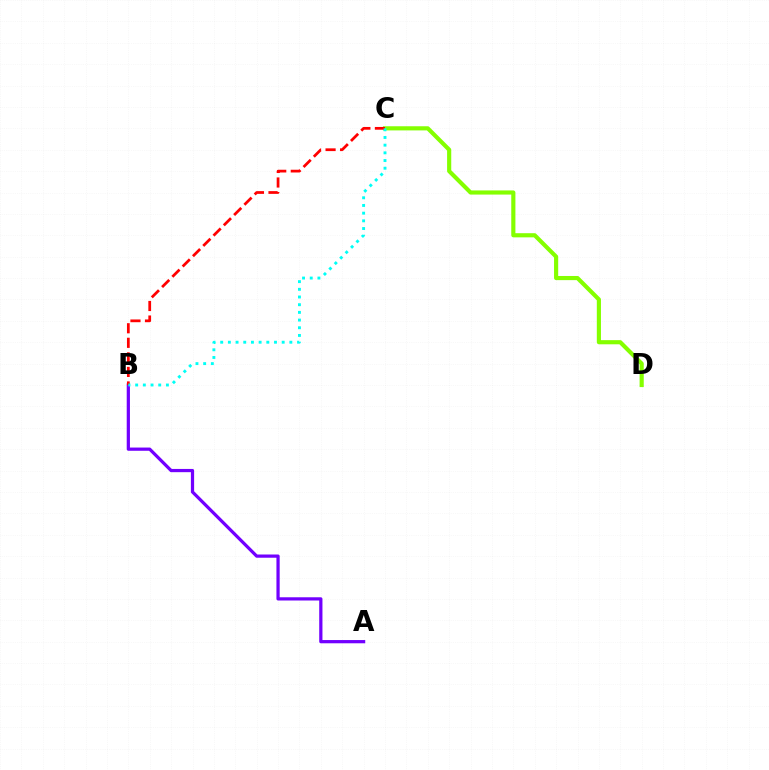{('C', 'D'): [{'color': '#84ff00', 'line_style': 'solid', 'thickness': 2.99}], ('A', 'B'): [{'color': '#7200ff', 'line_style': 'solid', 'thickness': 2.33}], ('B', 'C'): [{'color': '#ff0000', 'line_style': 'dashed', 'thickness': 1.98}, {'color': '#00fff6', 'line_style': 'dotted', 'thickness': 2.09}]}